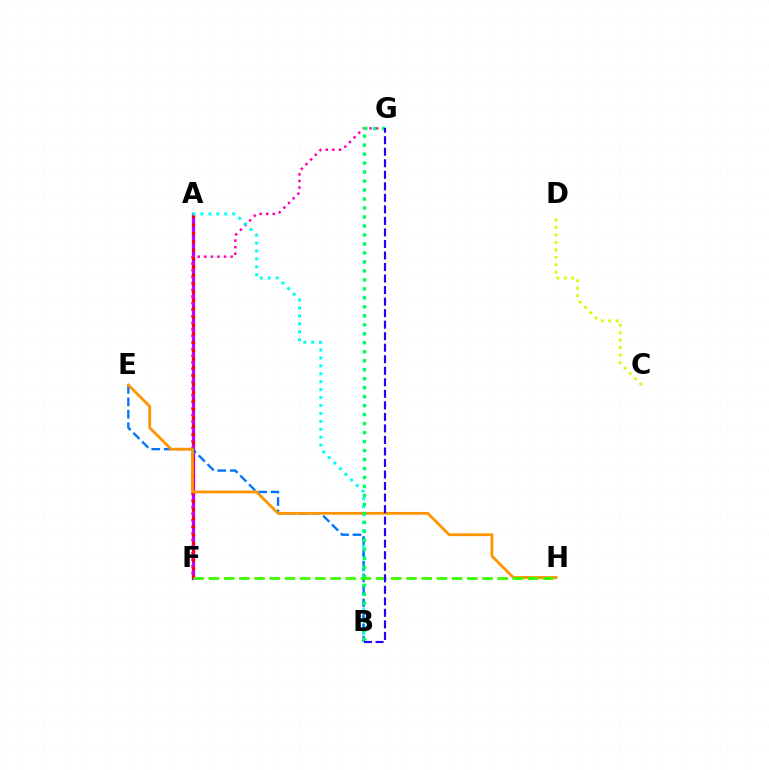{('A', 'F'): [{'color': '#b900ff', 'line_style': 'solid', 'thickness': 2.34}, {'color': '#ff0000', 'line_style': 'dotted', 'thickness': 2.28}], ('F', 'G'): [{'color': '#ff00ac', 'line_style': 'dotted', 'thickness': 1.79}], ('A', 'B'): [{'color': '#00fff6', 'line_style': 'dotted', 'thickness': 2.15}], ('B', 'E'): [{'color': '#0074ff', 'line_style': 'dashed', 'thickness': 1.69}], ('E', 'H'): [{'color': '#ff9400', 'line_style': 'solid', 'thickness': 2.01}], ('F', 'H'): [{'color': '#3dff00', 'line_style': 'dashed', 'thickness': 2.06}], ('C', 'D'): [{'color': '#d1ff00', 'line_style': 'dotted', 'thickness': 2.03}], ('B', 'G'): [{'color': '#00ff5c', 'line_style': 'dotted', 'thickness': 2.44}, {'color': '#2500ff', 'line_style': 'dashed', 'thickness': 1.57}]}